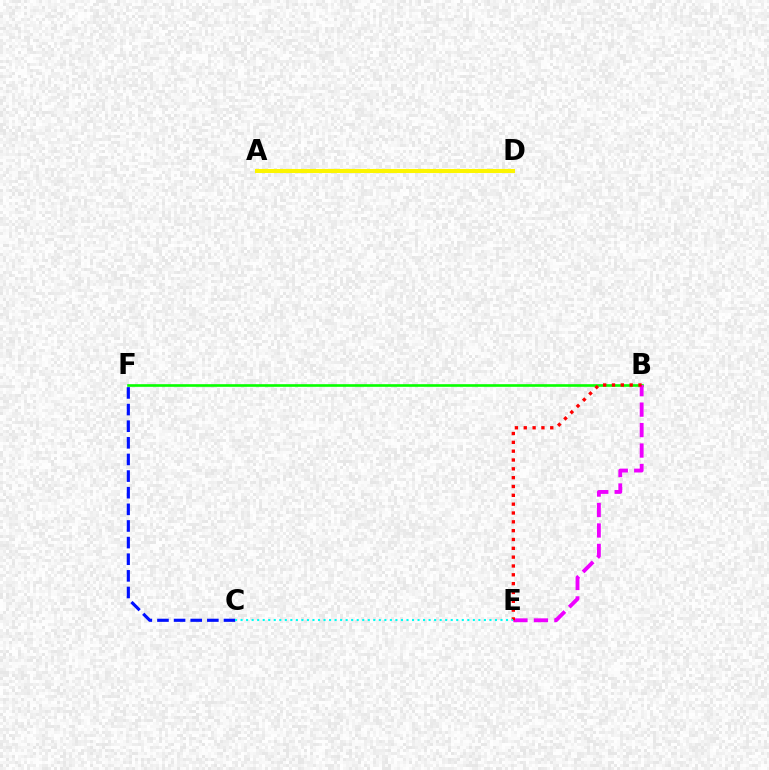{('B', 'F'): [{'color': '#08ff00', 'line_style': 'solid', 'thickness': 1.9}], ('A', 'D'): [{'color': '#fcf500', 'line_style': 'solid', 'thickness': 2.93}], ('C', 'F'): [{'color': '#0010ff', 'line_style': 'dashed', 'thickness': 2.26}], ('B', 'E'): [{'color': '#ee00ff', 'line_style': 'dashed', 'thickness': 2.78}, {'color': '#ff0000', 'line_style': 'dotted', 'thickness': 2.4}], ('C', 'E'): [{'color': '#00fff6', 'line_style': 'dotted', 'thickness': 1.5}]}